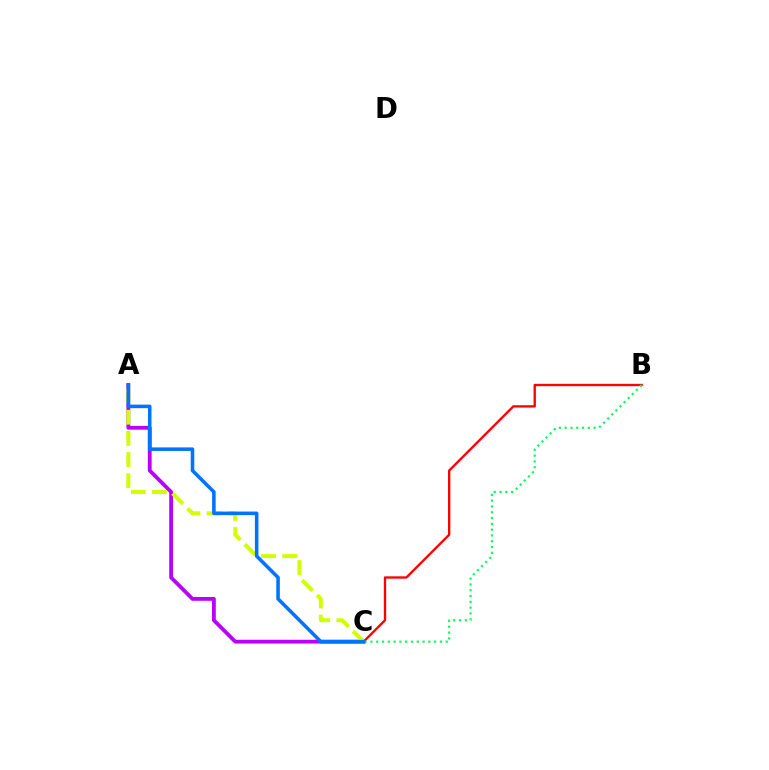{('A', 'C'): [{'color': '#b900ff', 'line_style': 'solid', 'thickness': 2.73}, {'color': '#d1ff00', 'line_style': 'dashed', 'thickness': 2.88}, {'color': '#0074ff', 'line_style': 'solid', 'thickness': 2.56}], ('B', 'C'): [{'color': '#ff0000', 'line_style': 'solid', 'thickness': 1.68}, {'color': '#00ff5c', 'line_style': 'dotted', 'thickness': 1.57}]}